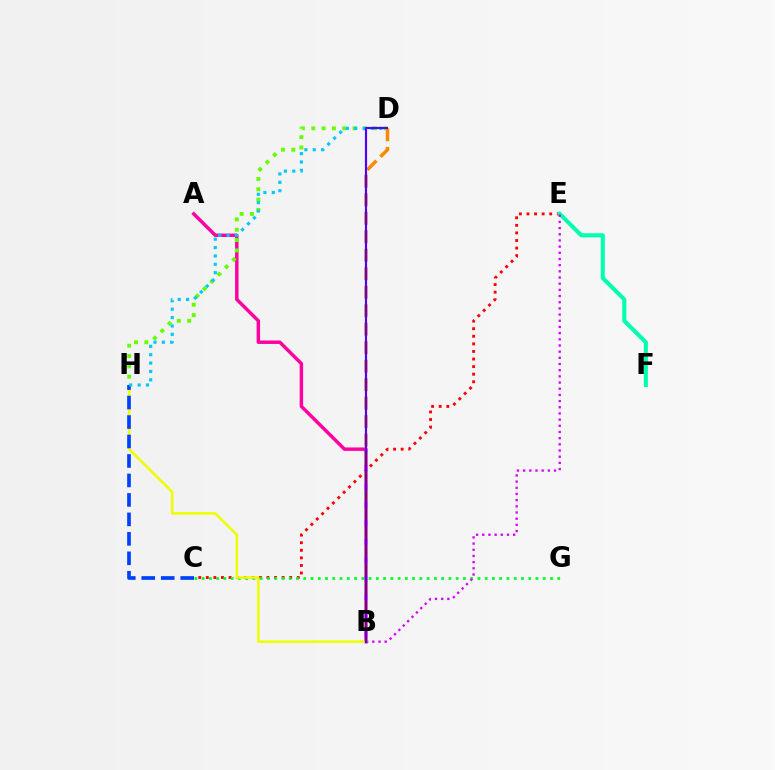{('A', 'B'): [{'color': '#ff00a0', 'line_style': 'solid', 'thickness': 2.49}], ('C', 'E'): [{'color': '#ff0000', 'line_style': 'dotted', 'thickness': 2.06}], ('C', 'G'): [{'color': '#00ff27', 'line_style': 'dotted', 'thickness': 1.97}], ('E', 'F'): [{'color': '#00ffaf', 'line_style': 'solid', 'thickness': 2.94}], ('B', 'H'): [{'color': '#eeff00', 'line_style': 'solid', 'thickness': 1.84}], ('D', 'H'): [{'color': '#66ff00', 'line_style': 'dotted', 'thickness': 2.81}, {'color': '#00c7ff', 'line_style': 'dotted', 'thickness': 2.28}], ('C', 'H'): [{'color': '#003fff', 'line_style': 'dashed', 'thickness': 2.65}], ('B', 'E'): [{'color': '#d600ff', 'line_style': 'dotted', 'thickness': 1.68}], ('B', 'D'): [{'color': '#ff8800', 'line_style': 'dashed', 'thickness': 2.51}, {'color': '#4f00ff', 'line_style': 'solid', 'thickness': 1.56}]}